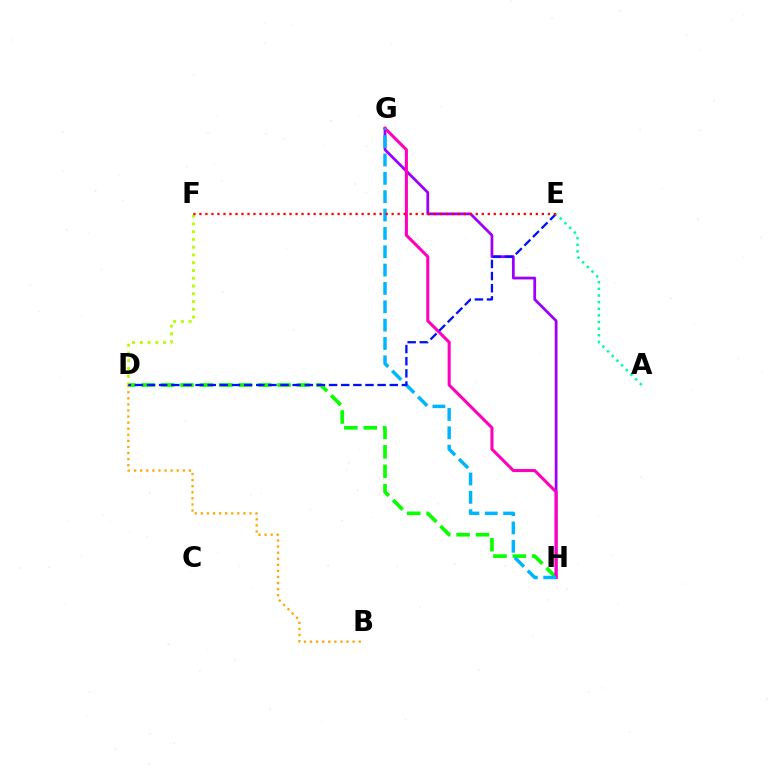{('D', 'H'): [{'color': '#08ff00', 'line_style': 'dashed', 'thickness': 2.64}], ('G', 'H'): [{'color': '#9b00ff', 'line_style': 'solid', 'thickness': 1.99}, {'color': '#ff00bd', 'line_style': 'solid', 'thickness': 2.2}, {'color': '#00b5ff', 'line_style': 'dashed', 'thickness': 2.49}], ('B', 'D'): [{'color': '#ffa500', 'line_style': 'dotted', 'thickness': 1.65}], ('D', 'F'): [{'color': '#b3ff00', 'line_style': 'dotted', 'thickness': 2.11}], ('D', 'E'): [{'color': '#0010ff', 'line_style': 'dashed', 'thickness': 1.65}], ('E', 'F'): [{'color': '#ff0000', 'line_style': 'dotted', 'thickness': 1.63}], ('A', 'E'): [{'color': '#00ff9d', 'line_style': 'dotted', 'thickness': 1.8}]}